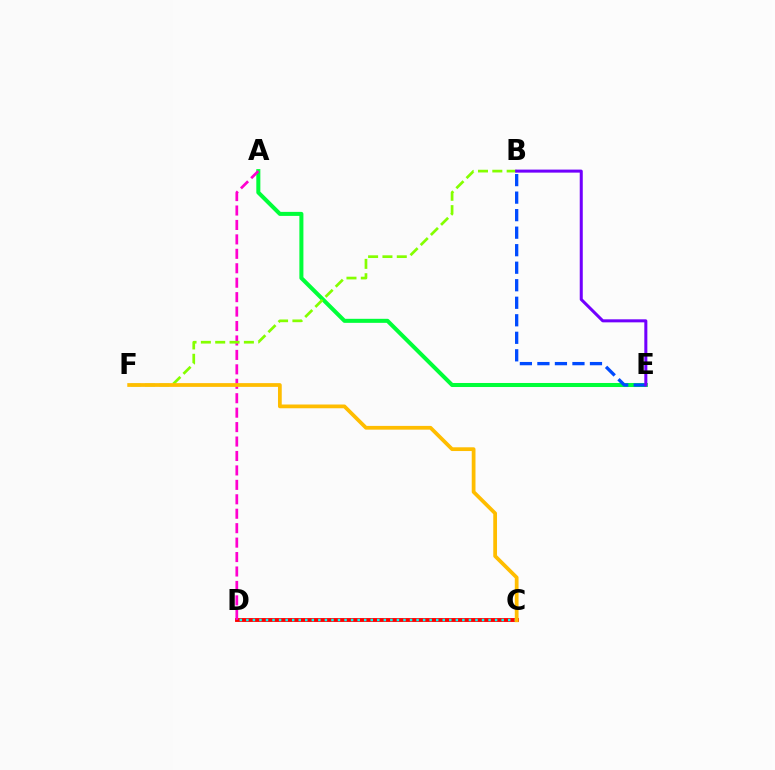{('C', 'D'): [{'color': '#ff0000', 'line_style': 'solid', 'thickness': 2.79}, {'color': '#00fff6', 'line_style': 'dotted', 'thickness': 1.78}], ('A', 'E'): [{'color': '#00ff39', 'line_style': 'solid', 'thickness': 2.9}], ('A', 'D'): [{'color': '#ff00cf', 'line_style': 'dashed', 'thickness': 1.96}], ('B', 'F'): [{'color': '#84ff00', 'line_style': 'dashed', 'thickness': 1.95}], ('C', 'F'): [{'color': '#ffbd00', 'line_style': 'solid', 'thickness': 2.7}], ('B', 'E'): [{'color': '#004bff', 'line_style': 'dashed', 'thickness': 2.38}, {'color': '#7200ff', 'line_style': 'solid', 'thickness': 2.18}]}